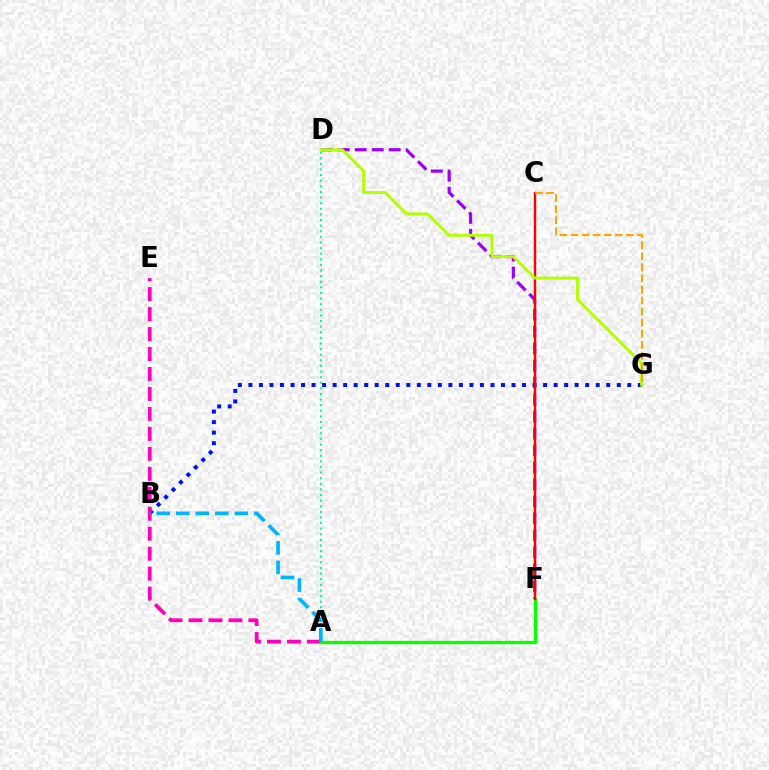{('D', 'F'): [{'color': '#9b00ff', 'line_style': 'dashed', 'thickness': 2.31}], ('B', 'G'): [{'color': '#0010ff', 'line_style': 'dotted', 'thickness': 2.86}], ('A', 'E'): [{'color': '#ff00bd', 'line_style': 'dashed', 'thickness': 2.71}], ('A', 'F'): [{'color': '#08ff00', 'line_style': 'solid', 'thickness': 2.38}], ('C', 'F'): [{'color': '#ff0000', 'line_style': 'solid', 'thickness': 1.72}], ('D', 'G'): [{'color': '#b3ff00', 'line_style': 'solid', 'thickness': 2.09}], ('C', 'G'): [{'color': '#ffa500', 'line_style': 'dashed', 'thickness': 1.51}], ('A', 'D'): [{'color': '#00ff9d', 'line_style': 'dotted', 'thickness': 1.52}], ('A', 'B'): [{'color': '#00b5ff', 'line_style': 'dashed', 'thickness': 2.66}]}